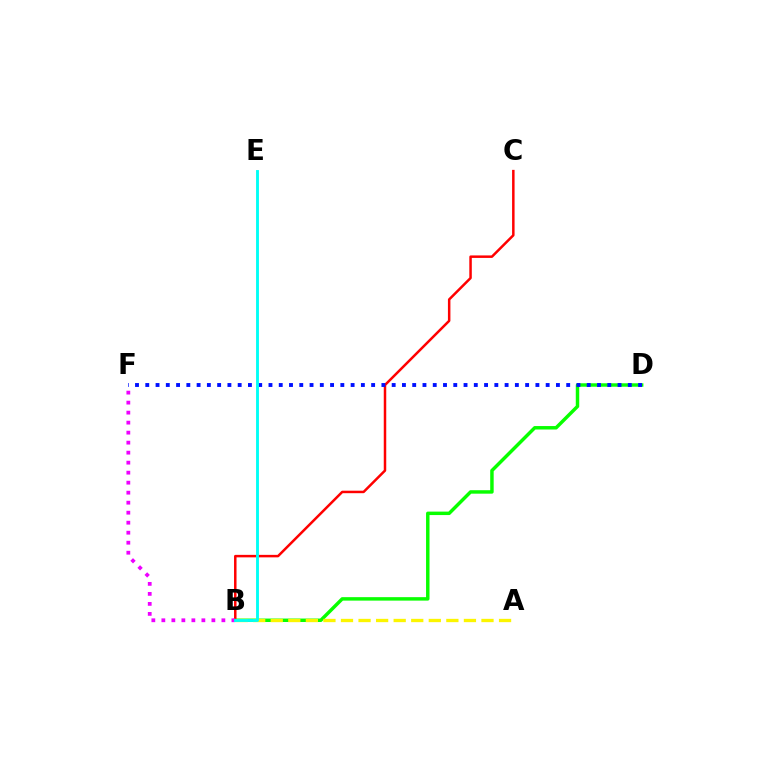{('B', 'D'): [{'color': '#08ff00', 'line_style': 'solid', 'thickness': 2.49}], ('B', 'C'): [{'color': '#ff0000', 'line_style': 'solid', 'thickness': 1.79}], ('B', 'F'): [{'color': '#ee00ff', 'line_style': 'dotted', 'thickness': 2.72}], ('D', 'F'): [{'color': '#0010ff', 'line_style': 'dotted', 'thickness': 2.79}], ('A', 'B'): [{'color': '#fcf500', 'line_style': 'dashed', 'thickness': 2.39}], ('B', 'E'): [{'color': '#00fff6', 'line_style': 'solid', 'thickness': 2.07}]}